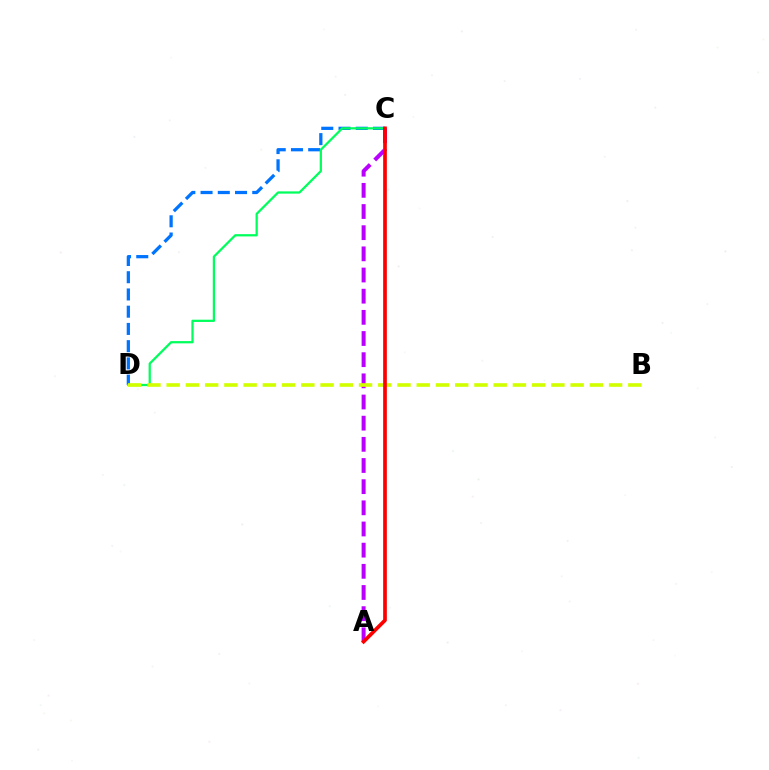{('C', 'D'): [{'color': '#0074ff', 'line_style': 'dashed', 'thickness': 2.34}, {'color': '#00ff5c', 'line_style': 'solid', 'thickness': 1.62}], ('A', 'C'): [{'color': '#b900ff', 'line_style': 'dashed', 'thickness': 2.88}, {'color': '#ff0000', 'line_style': 'solid', 'thickness': 2.65}], ('B', 'D'): [{'color': '#d1ff00', 'line_style': 'dashed', 'thickness': 2.61}]}